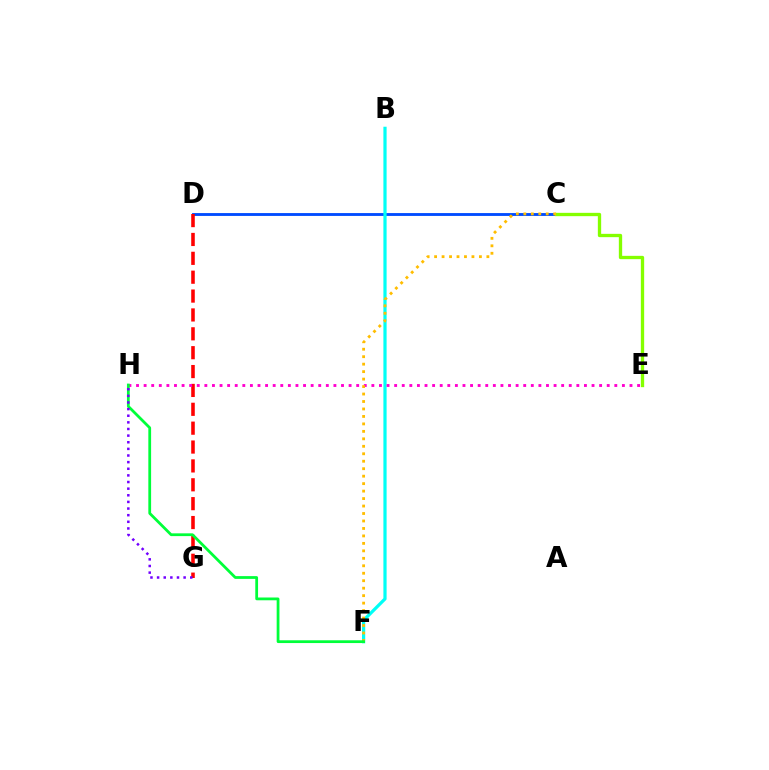{('C', 'D'): [{'color': '#004bff', 'line_style': 'solid', 'thickness': 2.05}], ('B', 'F'): [{'color': '#00fff6', 'line_style': 'solid', 'thickness': 2.31}], ('D', 'G'): [{'color': '#ff0000', 'line_style': 'dashed', 'thickness': 2.56}], ('C', 'E'): [{'color': '#84ff00', 'line_style': 'solid', 'thickness': 2.39}], ('E', 'H'): [{'color': '#ff00cf', 'line_style': 'dotted', 'thickness': 2.06}], ('C', 'F'): [{'color': '#ffbd00', 'line_style': 'dotted', 'thickness': 2.03}], ('F', 'H'): [{'color': '#00ff39', 'line_style': 'solid', 'thickness': 2.0}], ('G', 'H'): [{'color': '#7200ff', 'line_style': 'dotted', 'thickness': 1.8}]}